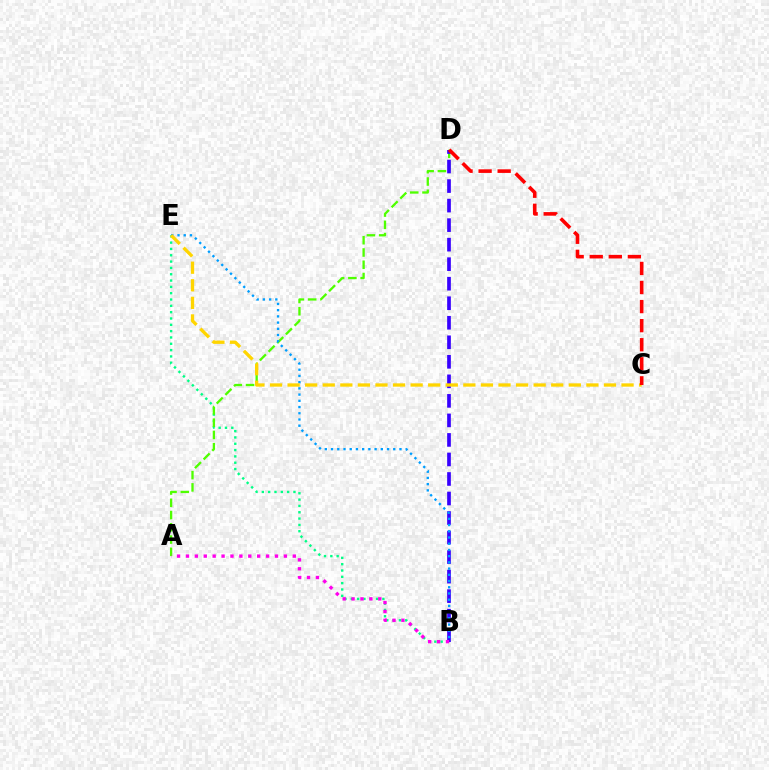{('B', 'E'): [{'color': '#00ff86', 'line_style': 'dotted', 'thickness': 1.72}, {'color': '#009eff', 'line_style': 'dotted', 'thickness': 1.69}], ('A', 'D'): [{'color': '#4fff00', 'line_style': 'dashed', 'thickness': 1.67}], ('B', 'D'): [{'color': '#3700ff', 'line_style': 'dashed', 'thickness': 2.65}], ('A', 'B'): [{'color': '#ff00ed', 'line_style': 'dotted', 'thickness': 2.42}], ('C', 'E'): [{'color': '#ffd500', 'line_style': 'dashed', 'thickness': 2.39}], ('C', 'D'): [{'color': '#ff0000', 'line_style': 'dashed', 'thickness': 2.59}]}